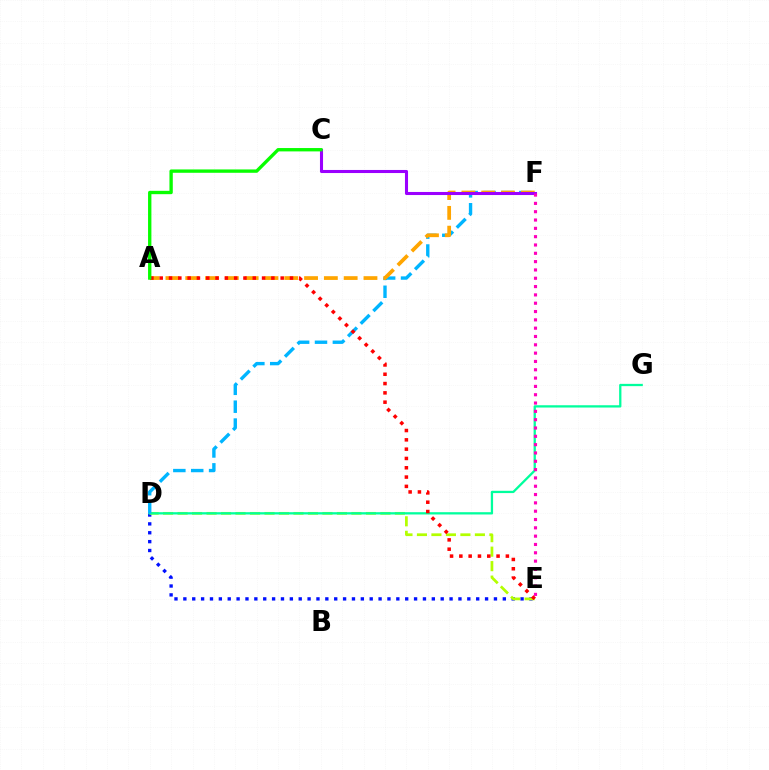{('D', 'E'): [{'color': '#0010ff', 'line_style': 'dotted', 'thickness': 2.41}, {'color': '#b3ff00', 'line_style': 'dashed', 'thickness': 1.97}], ('D', 'G'): [{'color': '#00ff9d', 'line_style': 'solid', 'thickness': 1.64}], ('D', 'F'): [{'color': '#00b5ff', 'line_style': 'dashed', 'thickness': 2.43}], ('A', 'F'): [{'color': '#ffa500', 'line_style': 'dashed', 'thickness': 2.69}], ('C', 'F'): [{'color': '#9b00ff', 'line_style': 'solid', 'thickness': 2.21}], ('A', 'E'): [{'color': '#ff0000', 'line_style': 'dotted', 'thickness': 2.53}], ('A', 'C'): [{'color': '#08ff00', 'line_style': 'solid', 'thickness': 2.41}], ('E', 'F'): [{'color': '#ff00bd', 'line_style': 'dotted', 'thickness': 2.26}]}